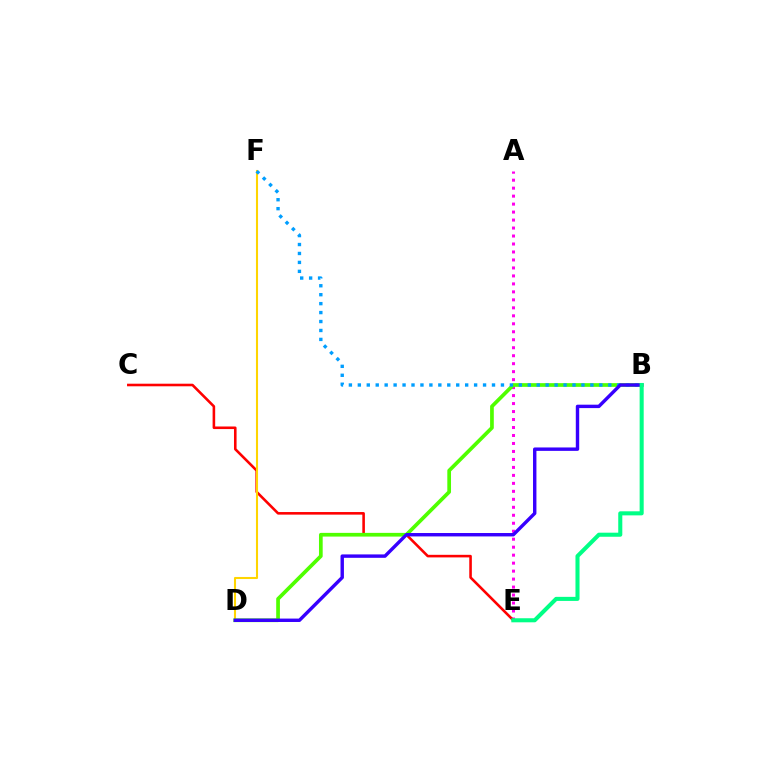{('A', 'E'): [{'color': '#ff00ed', 'line_style': 'dotted', 'thickness': 2.17}], ('C', 'E'): [{'color': '#ff0000', 'line_style': 'solid', 'thickness': 1.86}], ('D', 'F'): [{'color': '#ffd500', 'line_style': 'solid', 'thickness': 1.5}], ('B', 'D'): [{'color': '#4fff00', 'line_style': 'solid', 'thickness': 2.67}, {'color': '#3700ff', 'line_style': 'solid', 'thickness': 2.46}], ('B', 'F'): [{'color': '#009eff', 'line_style': 'dotted', 'thickness': 2.43}], ('B', 'E'): [{'color': '#00ff86', 'line_style': 'solid', 'thickness': 2.92}]}